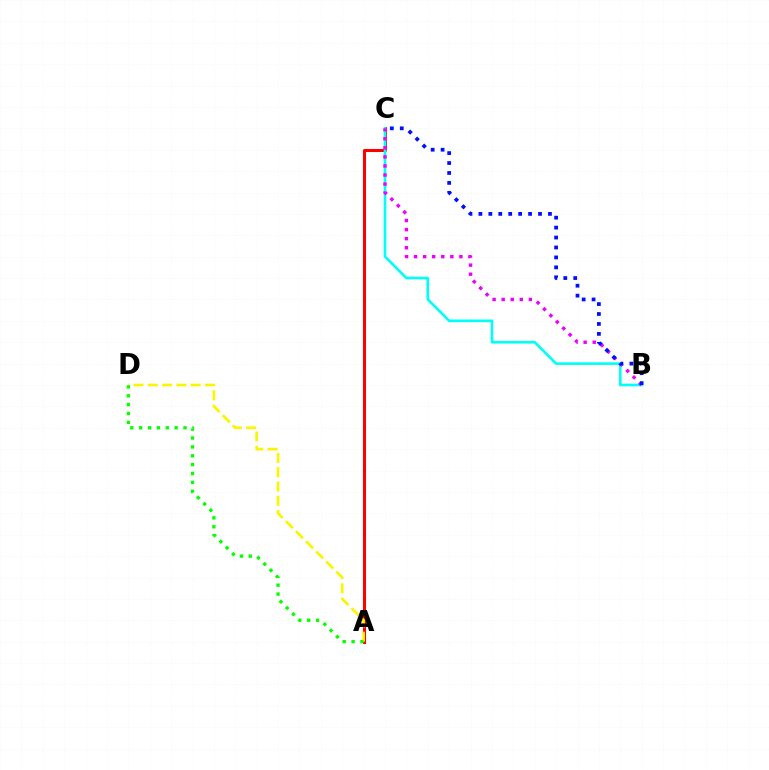{('A', 'C'): [{'color': '#ff0000', 'line_style': 'solid', 'thickness': 2.19}], ('B', 'C'): [{'color': '#00fff6', 'line_style': 'solid', 'thickness': 1.9}, {'color': '#ee00ff', 'line_style': 'dotted', 'thickness': 2.46}, {'color': '#0010ff', 'line_style': 'dotted', 'thickness': 2.7}], ('A', 'D'): [{'color': '#fcf500', 'line_style': 'dashed', 'thickness': 1.94}, {'color': '#08ff00', 'line_style': 'dotted', 'thickness': 2.41}]}